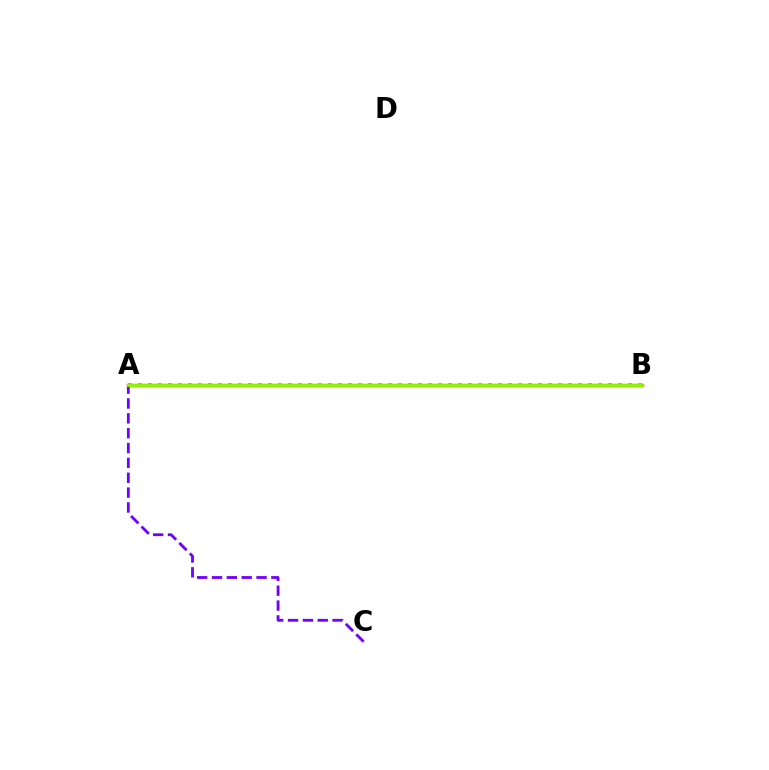{('A', 'B'): [{'color': '#00fff6', 'line_style': 'dotted', 'thickness': 2.72}, {'color': '#ff0000', 'line_style': 'solid', 'thickness': 2.4}, {'color': '#84ff00', 'line_style': 'solid', 'thickness': 2.05}], ('A', 'C'): [{'color': '#7200ff', 'line_style': 'dashed', 'thickness': 2.02}]}